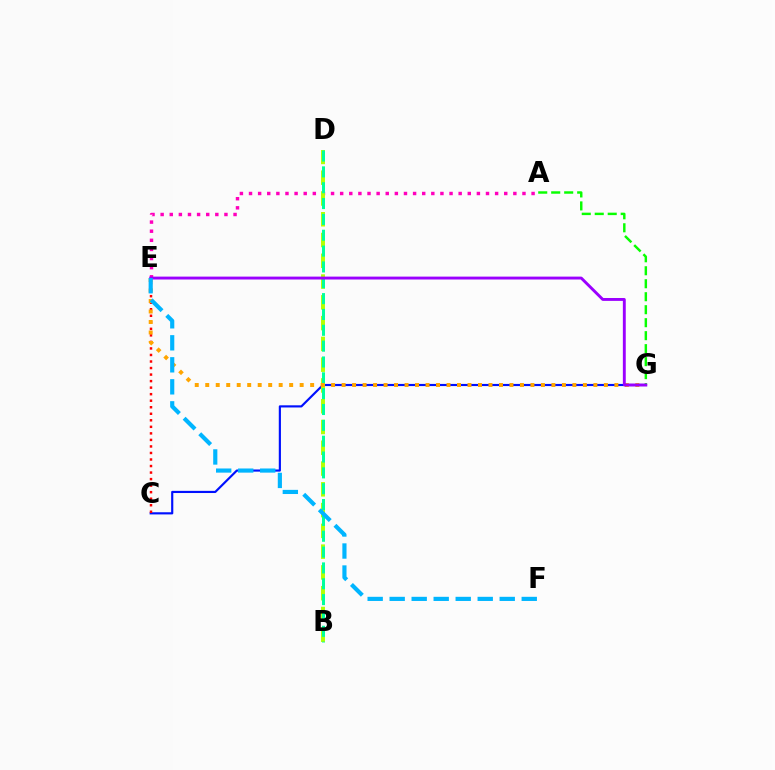{('C', 'G'): [{'color': '#0010ff', 'line_style': 'solid', 'thickness': 1.55}], ('A', 'E'): [{'color': '#ff00bd', 'line_style': 'dotted', 'thickness': 2.48}], ('A', 'G'): [{'color': '#08ff00', 'line_style': 'dashed', 'thickness': 1.76}], ('C', 'E'): [{'color': '#ff0000', 'line_style': 'dotted', 'thickness': 1.78}], ('B', 'D'): [{'color': '#b3ff00', 'line_style': 'dashed', 'thickness': 2.82}, {'color': '#00ff9d', 'line_style': 'dashed', 'thickness': 2.15}], ('E', 'G'): [{'color': '#ffa500', 'line_style': 'dotted', 'thickness': 2.85}, {'color': '#9b00ff', 'line_style': 'solid', 'thickness': 2.08}], ('E', 'F'): [{'color': '#00b5ff', 'line_style': 'dashed', 'thickness': 2.99}]}